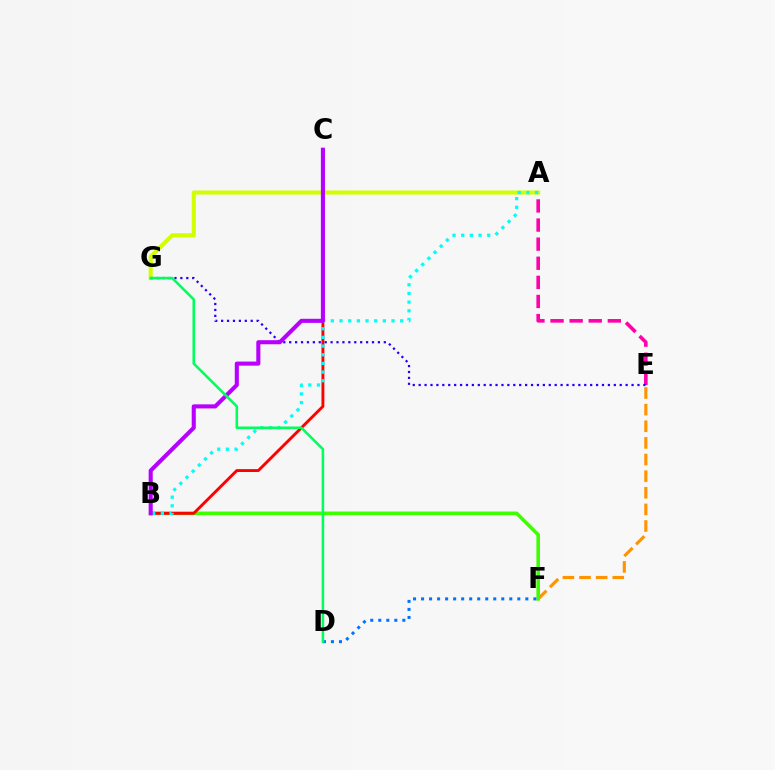{('E', 'F'): [{'color': '#ff9400', 'line_style': 'dashed', 'thickness': 2.26}], ('B', 'F'): [{'color': '#3dff00', 'line_style': 'solid', 'thickness': 2.57}], ('A', 'E'): [{'color': '#ff00ac', 'line_style': 'dashed', 'thickness': 2.6}], ('B', 'C'): [{'color': '#ff0000', 'line_style': 'solid', 'thickness': 2.08}, {'color': '#b900ff', 'line_style': 'solid', 'thickness': 2.94}], ('D', 'F'): [{'color': '#0074ff', 'line_style': 'dotted', 'thickness': 2.18}], ('A', 'G'): [{'color': '#d1ff00', 'line_style': 'solid', 'thickness': 2.93}], ('E', 'G'): [{'color': '#2500ff', 'line_style': 'dotted', 'thickness': 1.61}], ('A', 'B'): [{'color': '#00fff6', 'line_style': 'dotted', 'thickness': 2.36}], ('D', 'G'): [{'color': '#00ff5c', 'line_style': 'solid', 'thickness': 1.85}]}